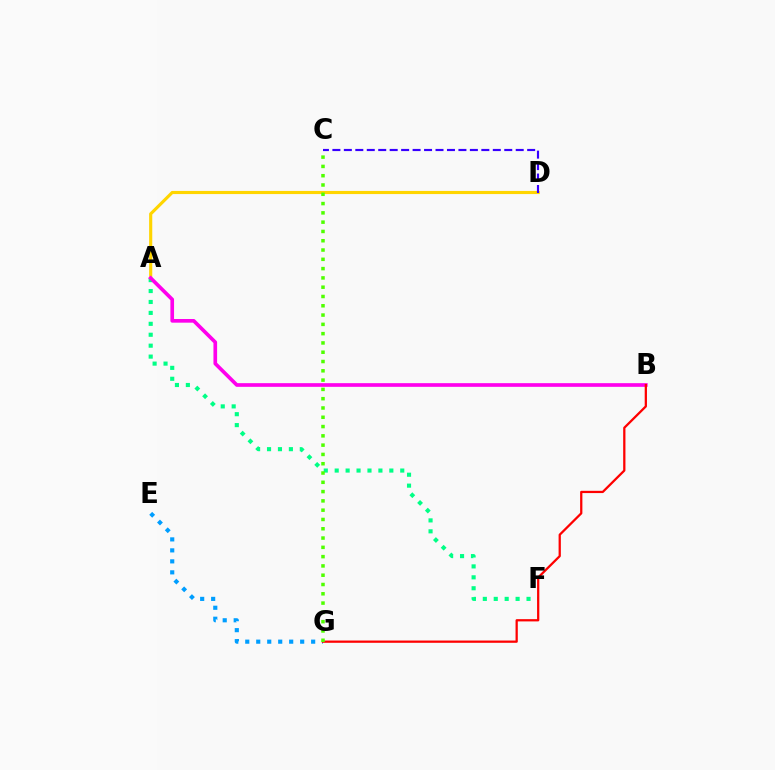{('E', 'G'): [{'color': '#009eff', 'line_style': 'dotted', 'thickness': 2.98}], ('A', 'D'): [{'color': '#ffd500', 'line_style': 'solid', 'thickness': 2.25}], ('A', 'F'): [{'color': '#00ff86', 'line_style': 'dotted', 'thickness': 2.97}], ('A', 'B'): [{'color': '#ff00ed', 'line_style': 'solid', 'thickness': 2.64}], ('B', 'G'): [{'color': '#ff0000', 'line_style': 'solid', 'thickness': 1.63}], ('C', 'G'): [{'color': '#4fff00', 'line_style': 'dotted', 'thickness': 2.52}], ('C', 'D'): [{'color': '#3700ff', 'line_style': 'dashed', 'thickness': 1.56}]}